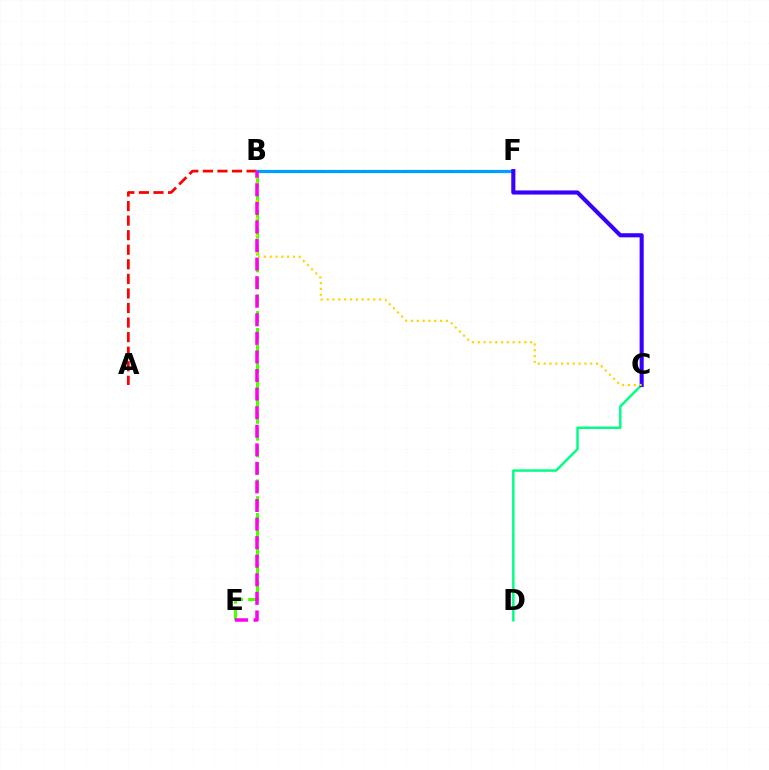{('C', 'D'): [{'color': '#00ff86', 'line_style': 'solid', 'thickness': 1.78}], ('A', 'B'): [{'color': '#ff0000', 'line_style': 'dashed', 'thickness': 1.98}], ('B', 'F'): [{'color': '#009eff', 'line_style': 'solid', 'thickness': 2.31}], ('B', 'E'): [{'color': '#4fff00', 'line_style': 'dashed', 'thickness': 2.29}, {'color': '#ff00ed', 'line_style': 'dashed', 'thickness': 2.52}], ('C', 'F'): [{'color': '#3700ff', 'line_style': 'solid', 'thickness': 2.95}], ('B', 'C'): [{'color': '#ffd500', 'line_style': 'dotted', 'thickness': 1.58}]}